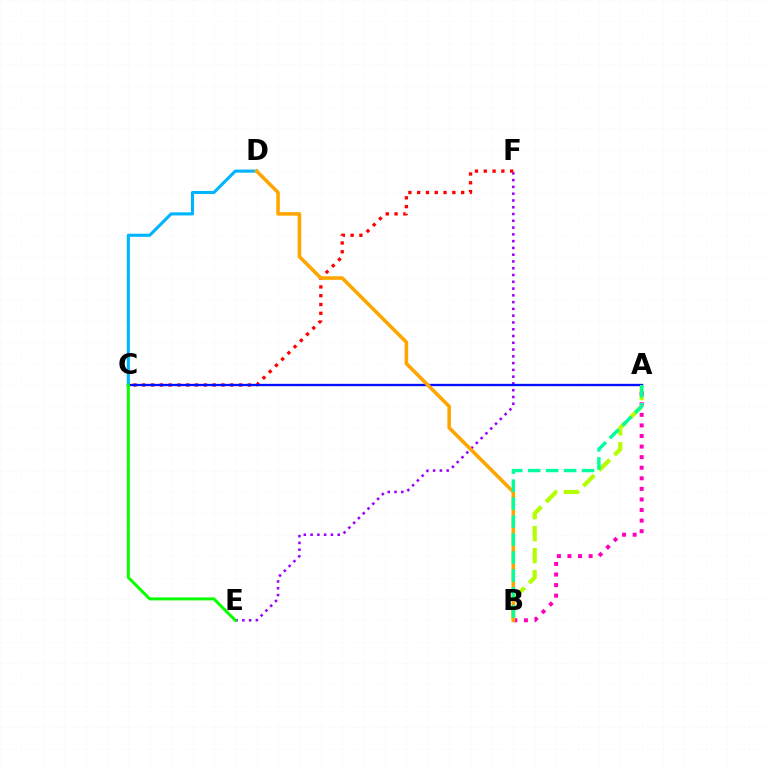{('C', 'D'): [{'color': '#00b5ff', 'line_style': 'solid', 'thickness': 2.23}], ('A', 'B'): [{'color': '#b3ff00', 'line_style': 'dashed', 'thickness': 2.99}, {'color': '#ff00bd', 'line_style': 'dotted', 'thickness': 2.87}, {'color': '#00ff9d', 'line_style': 'dashed', 'thickness': 2.44}], ('E', 'F'): [{'color': '#9b00ff', 'line_style': 'dotted', 'thickness': 1.84}], ('C', 'F'): [{'color': '#ff0000', 'line_style': 'dotted', 'thickness': 2.39}], ('A', 'C'): [{'color': '#0010ff', 'line_style': 'solid', 'thickness': 1.68}], ('B', 'D'): [{'color': '#ffa500', 'line_style': 'solid', 'thickness': 2.57}], ('C', 'E'): [{'color': '#08ff00', 'line_style': 'solid', 'thickness': 2.15}]}